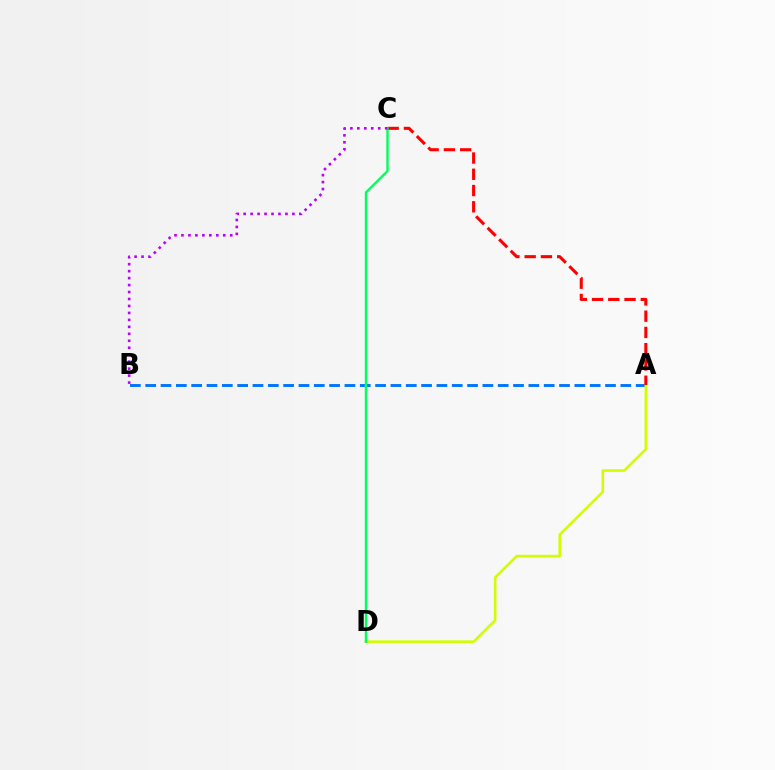{('A', 'B'): [{'color': '#0074ff', 'line_style': 'dashed', 'thickness': 2.08}], ('A', 'D'): [{'color': '#d1ff00', 'line_style': 'solid', 'thickness': 1.89}], ('A', 'C'): [{'color': '#ff0000', 'line_style': 'dashed', 'thickness': 2.21}], ('C', 'D'): [{'color': '#00ff5c', 'line_style': 'solid', 'thickness': 1.7}], ('B', 'C'): [{'color': '#b900ff', 'line_style': 'dotted', 'thickness': 1.89}]}